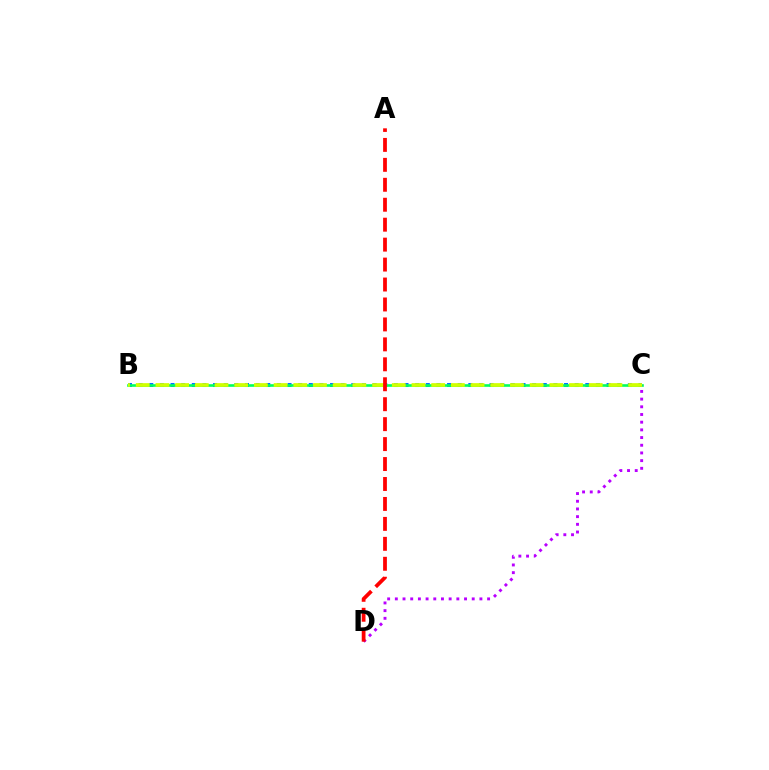{('B', 'C'): [{'color': '#0074ff', 'line_style': 'dotted', 'thickness': 2.89}, {'color': '#00ff5c', 'line_style': 'solid', 'thickness': 1.88}, {'color': '#d1ff00', 'line_style': 'dashed', 'thickness': 2.68}], ('C', 'D'): [{'color': '#b900ff', 'line_style': 'dotted', 'thickness': 2.09}], ('A', 'D'): [{'color': '#ff0000', 'line_style': 'dashed', 'thickness': 2.71}]}